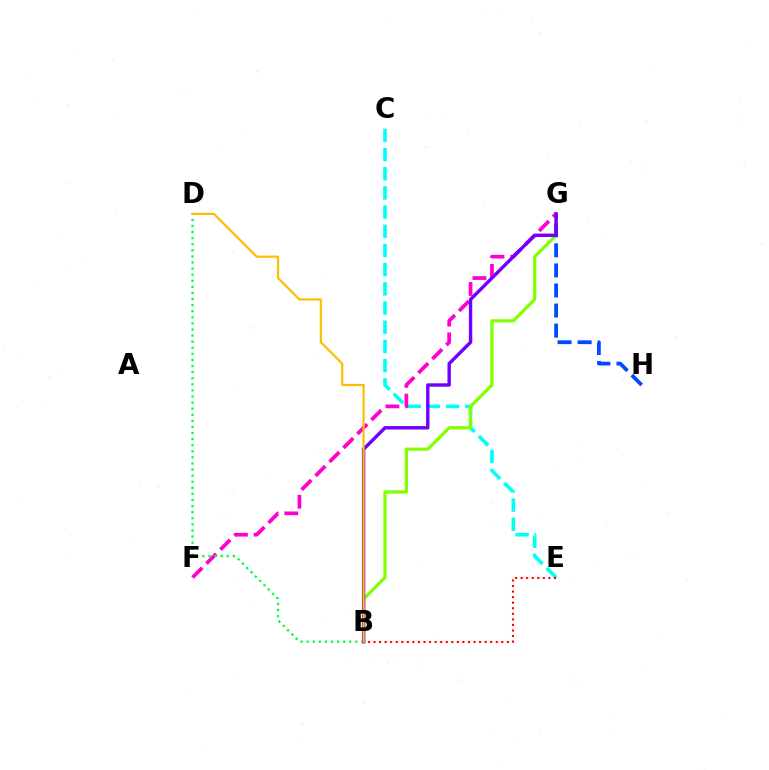{('C', 'E'): [{'color': '#00fff6', 'line_style': 'dashed', 'thickness': 2.61}], ('B', 'G'): [{'color': '#84ff00', 'line_style': 'solid', 'thickness': 2.33}, {'color': '#7200ff', 'line_style': 'solid', 'thickness': 2.45}], ('G', 'H'): [{'color': '#004bff', 'line_style': 'dashed', 'thickness': 2.73}], ('F', 'G'): [{'color': '#ff00cf', 'line_style': 'dashed', 'thickness': 2.68}], ('B', 'D'): [{'color': '#00ff39', 'line_style': 'dotted', 'thickness': 1.65}, {'color': '#ffbd00', 'line_style': 'solid', 'thickness': 1.58}], ('B', 'E'): [{'color': '#ff0000', 'line_style': 'dotted', 'thickness': 1.51}]}